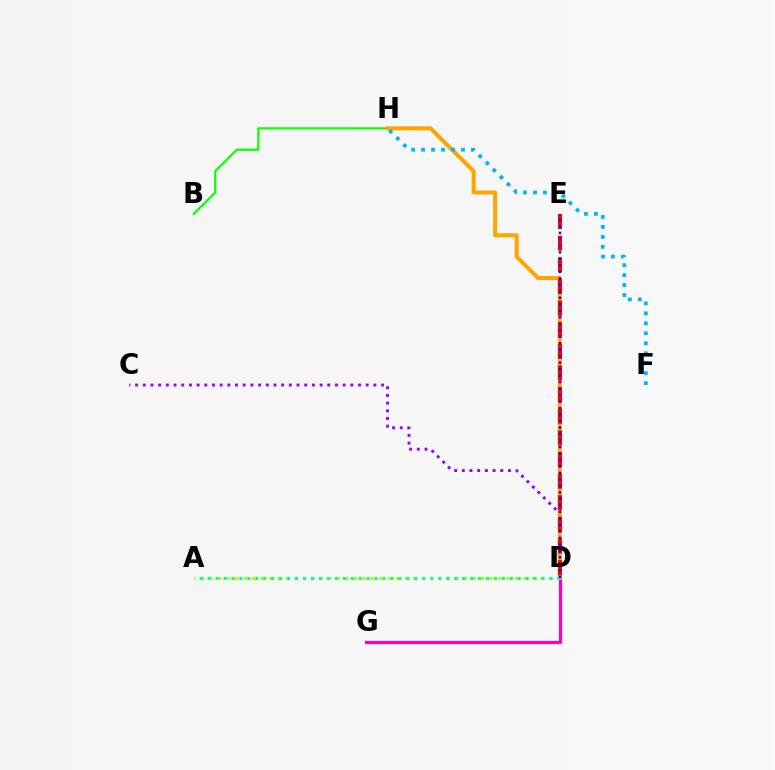{('C', 'D'): [{'color': '#9b00ff', 'line_style': 'dotted', 'thickness': 2.09}], ('B', 'H'): [{'color': '#08ff00', 'line_style': 'solid', 'thickness': 1.56}], ('D', 'G'): [{'color': '#ff00bd', 'line_style': 'solid', 'thickness': 2.3}], ('D', 'H'): [{'color': '#ffa500', 'line_style': 'solid', 'thickness': 2.91}], ('A', 'D'): [{'color': '#b3ff00', 'line_style': 'dotted', 'thickness': 2.3}, {'color': '#00ff9d', 'line_style': 'dotted', 'thickness': 2.16}], ('D', 'E'): [{'color': '#ff0000', 'line_style': 'dashed', 'thickness': 2.94}, {'color': '#0010ff', 'line_style': 'dotted', 'thickness': 1.76}], ('F', 'H'): [{'color': '#00b5ff', 'line_style': 'dotted', 'thickness': 2.71}]}